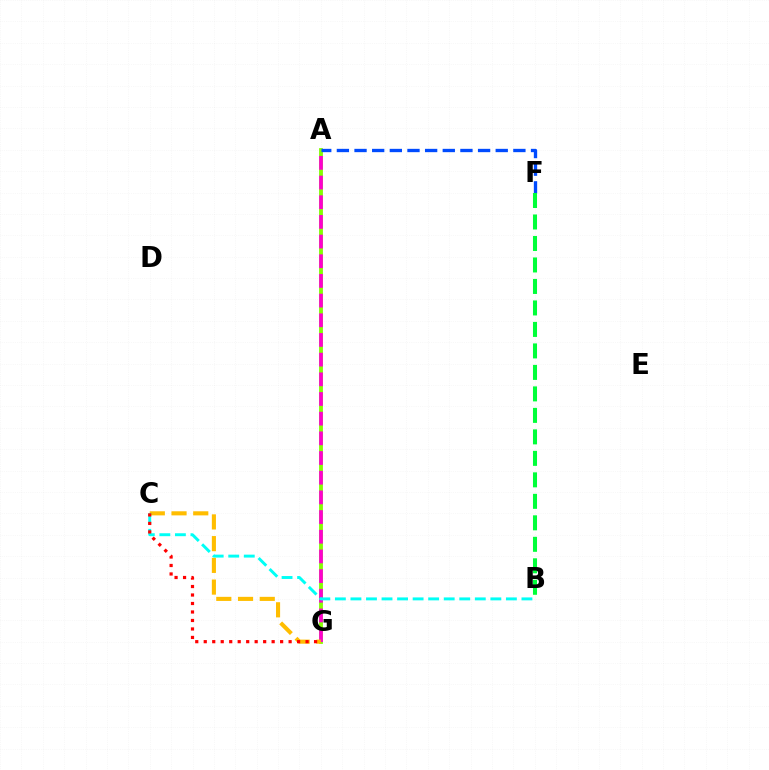{('A', 'G'): [{'color': '#7200ff', 'line_style': 'solid', 'thickness': 1.71}, {'color': '#84ff00', 'line_style': 'solid', 'thickness': 2.74}, {'color': '#ff00cf', 'line_style': 'dashed', 'thickness': 2.67}], ('C', 'G'): [{'color': '#ffbd00', 'line_style': 'dashed', 'thickness': 2.95}, {'color': '#ff0000', 'line_style': 'dotted', 'thickness': 2.31}], ('A', 'F'): [{'color': '#004bff', 'line_style': 'dashed', 'thickness': 2.4}], ('B', 'C'): [{'color': '#00fff6', 'line_style': 'dashed', 'thickness': 2.11}], ('B', 'F'): [{'color': '#00ff39', 'line_style': 'dashed', 'thickness': 2.92}]}